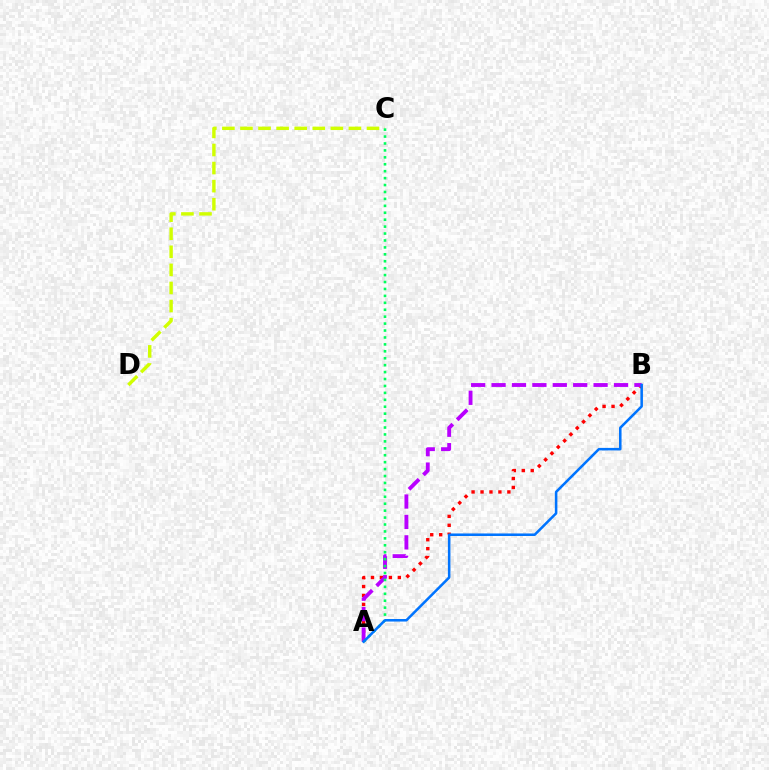{('A', 'B'): [{'color': '#ff0000', 'line_style': 'dotted', 'thickness': 2.43}, {'color': '#b900ff', 'line_style': 'dashed', 'thickness': 2.77}, {'color': '#0074ff', 'line_style': 'solid', 'thickness': 1.83}], ('C', 'D'): [{'color': '#d1ff00', 'line_style': 'dashed', 'thickness': 2.46}], ('A', 'C'): [{'color': '#00ff5c', 'line_style': 'dotted', 'thickness': 1.88}]}